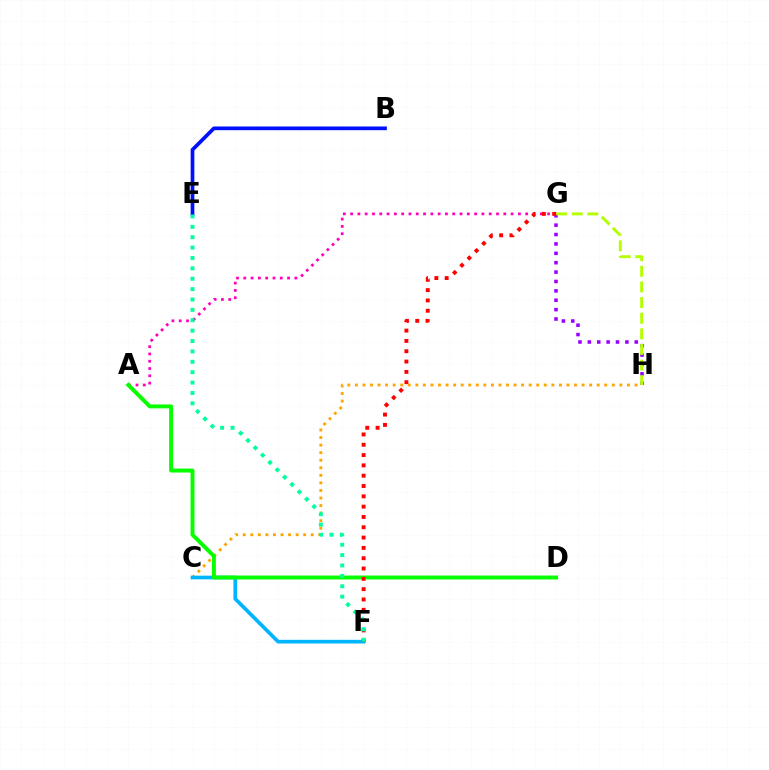{('C', 'H'): [{'color': '#ffa500', 'line_style': 'dotted', 'thickness': 2.05}], ('G', 'H'): [{'color': '#9b00ff', 'line_style': 'dotted', 'thickness': 2.55}, {'color': '#b3ff00', 'line_style': 'dashed', 'thickness': 2.12}], ('C', 'F'): [{'color': '#00b5ff', 'line_style': 'solid', 'thickness': 2.65}], ('A', 'G'): [{'color': '#ff00bd', 'line_style': 'dotted', 'thickness': 1.98}], ('A', 'D'): [{'color': '#08ff00', 'line_style': 'solid', 'thickness': 2.85}], ('B', 'E'): [{'color': '#0010ff', 'line_style': 'solid', 'thickness': 2.67}], ('F', 'G'): [{'color': '#ff0000', 'line_style': 'dotted', 'thickness': 2.8}], ('E', 'F'): [{'color': '#00ff9d', 'line_style': 'dotted', 'thickness': 2.82}]}